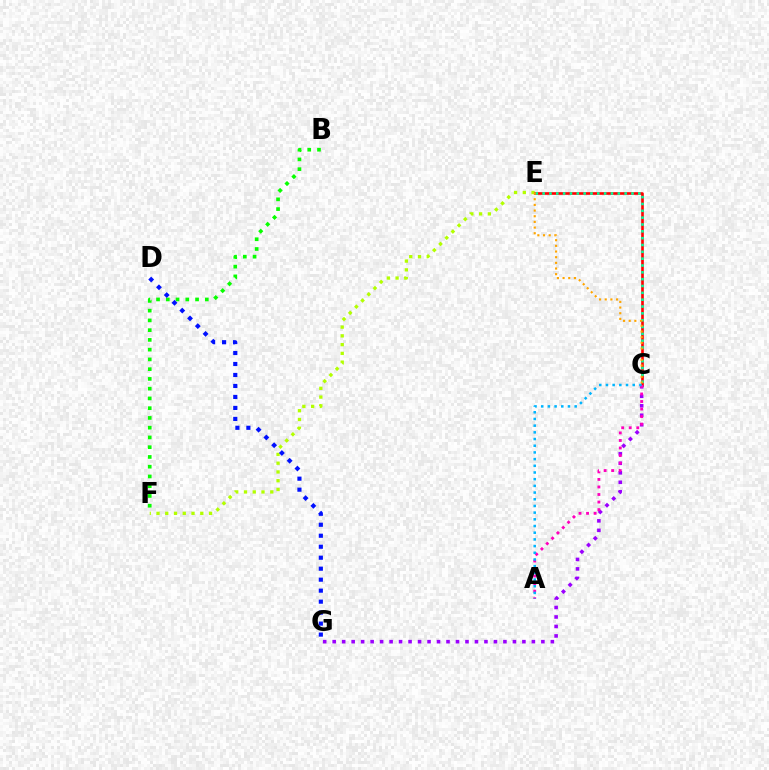{('E', 'F'): [{'color': '#b3ff00', 'line_style': 'dotted', 'thickness': 2.38}], ('C', 'E'): [{'color': '#ff0000', 'line_style': 'solid', 'thickness': 1.9}, {'color': '#00ff9d', 'line_style': 'dotted', 'thickness': 1.86}, {'color': '#ffa500', 'line_style': 'dotted', 'thickness': 1.54}], ('C', 'G'): [{'color': '#9b00ff', 'line_style': 'dotted', 'thickness': 2.58}], ('A', 'C'): [{'color': '#ff00bd', 'line_style': 'dotted', 'thickness': 2.05}, {'color': '#00b5ff', 'line_style': 'dotted', 'thickness': 1.82}], ('B', 'F'): [{'color': '#08ff00', 'line_style': 'dotted', 'thickness': 2.65}], ('D', 'G'): [{'color': '#0010ff', 'line_style': 'dotted', 'thickness': 2.98}]}